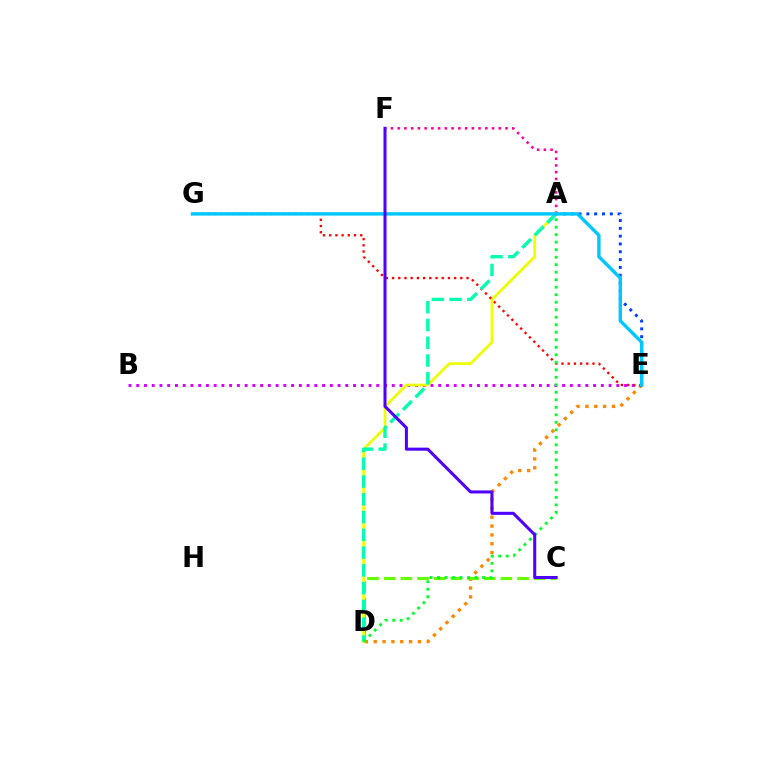{('D', 'E'): [{'color': '#ff8800', 'line_style': 'dotted', 'thickness': 2.41}], ('A', 'E'): [{'color': '#003fff', 'line_style': 'dotted', 'thickness': 2.12}], ('C', 'D'): [{'color': '#66ff00', 'line_style': 'dashed', 'thickness': 2.26}], ('B', 'E'): [{'color': '#d600ff', 'line_style': 'dotted', 'thickness': 2.1}], ('A', 'F'): [{'color': '#ff00a0', 'line_style': 'dotted', 'thickness': 1.83}], ('A', 'D'): [{'color': '#eeff00', 'line_style': 'solid', 'thickness': 1.98}, {'color': '#00ffaf', 'line_style': 'dashed', 'thickness': 2.42}, {'color': '#00ff27', 'line_style': 'dotted', 'thickness': 2.04}], ('E', 'G'): [{'color': '#ff0000', 'line_style': 'dotted', 'thickness': 1.69}, {'color': '#00c7ff', 'line_style': 'solid', 'thickness': 2.45}], ('C', 'F'): [{'color': '#4f00ff', 'line_style': 'solid', 'thickness': 2.19}]}